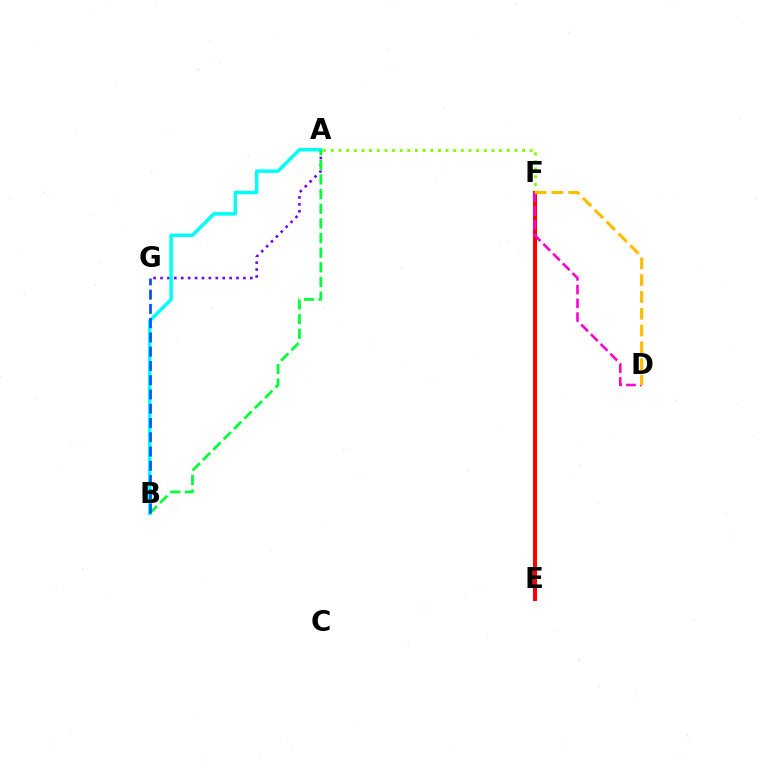{('A', 'F'): [{'color': '#84ff00', 'line_style': 'dotted', 'thickness': 2.08}], ('E', 'F'): [{'color': '#ff0000', 'line_style': 'solid', 'thickness': 2.9}], ('A', 'G'): [{'color': '#7200ff', 'line_style': 'dotted', 'thickness': 1.88}], ('D', 'F'): [{'color': '#ff00cf', 'line_style': 'dashed', 'thickness': 1.87}, {'color': '#ffbd00', 'line_style': 'dashed', 'thickness': 2.28}], ('A', 'B'): [{'color': '#00fff6', 'line_style': 'solid', 'thickness': 2.51}, {'color': '#00ff39', 'line_style': 'dashed', 'thickness': 1.99}], ('B', 'G'): [{'color': '#004bff', 'line_style': 'dashed', 'thickness': 1.94}]}